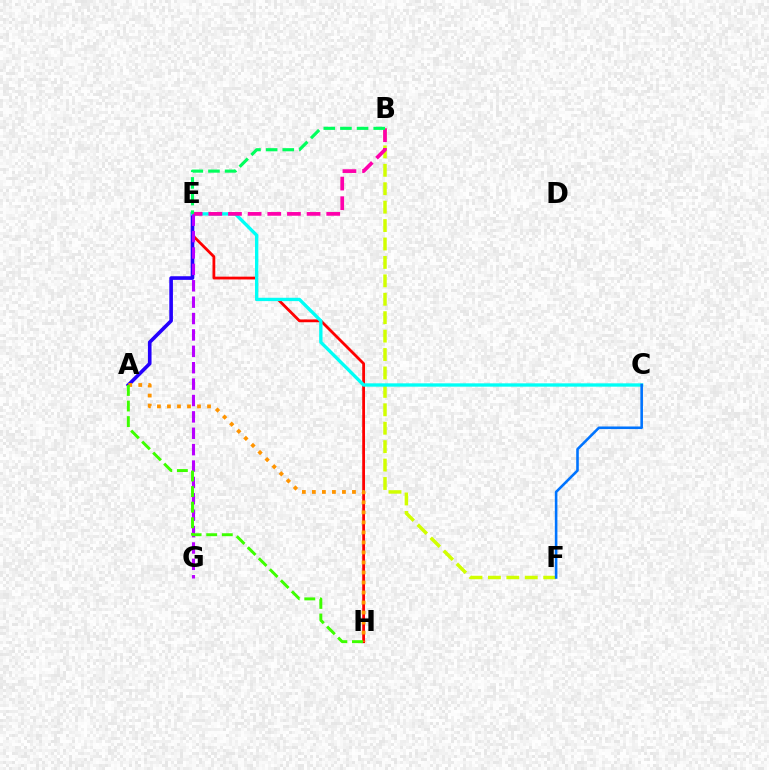{('E', 'H'): [{'color': '#ff0000', 'line_style': 'solid', 'thickness': 2.01}], ('A', 'E'): [{'color': '#2500ff', 'line_style': 'solid', 'thickness': 2.61}], ('B', 'F'): [{'color': '#d1ff00', 'line_style': 'dashed', 'thickness': 2.5}], ('C', 'E'): [{'color': '#00fff6', 'line_style': 'solid', 'thickness': 2.4}], ('A', 'H'): [{'color': '#ff9400', 'line_style': 'dotted', 'thickness': 2.72}, {'color': '#3dff00', 'line_style': 'dashed', 'thickness': 2.12}], ('B', 'E'): [{'color': '#ff00ac', 'line_style': 'dashed', 'thickness': 2.67}, {'color': '#00ff5c', 'line_style': 'dashed', 'thickness': 2.26}], ('E', 'G'): [{'color': '#b900ff', 'line_style': 'dashed', 'thickness': 2.23}], ('C', 'F'): [{'color': '#0074ff', 'line_style': 'solid', 'thickness': 1.86}]}